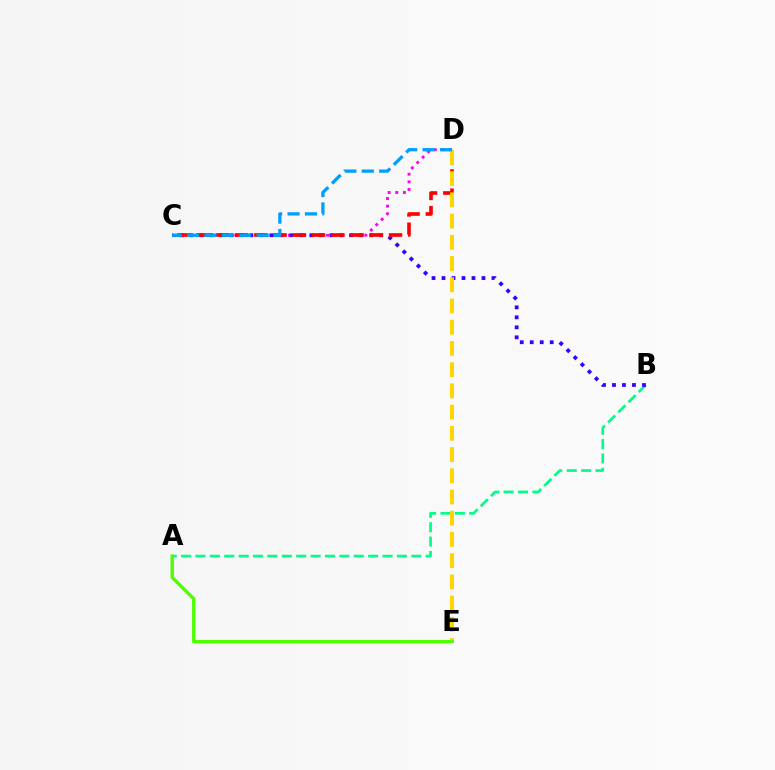{('A', 'B'): [{'color': '#00ff86', 'line_style': 'dashed', 'thickness': 1.95}], ('C', 'D'): [{'color': '#ff00ed', 'line_style': 'dotted', 'thickness': 2.08}, {'color': '#ff0000', 'line_style': 'dashed', 'thickness': 2.61}, {'color': '#009eff', 'line_style': 'dashed', 'thickness': 2.36}], ('B', 'C'): [{'color': '#3700ff', 'line_style': 'dotted', 'thickness': 2.71}], ('D', 'E'): [{'color': '#ffd500', 'line_style': 'dashed', 'thickness': 2.88}], ('A', 'E'): [{'color': '#4fff00', 'line_style': 'solid', 'thickness': 2.43}]}